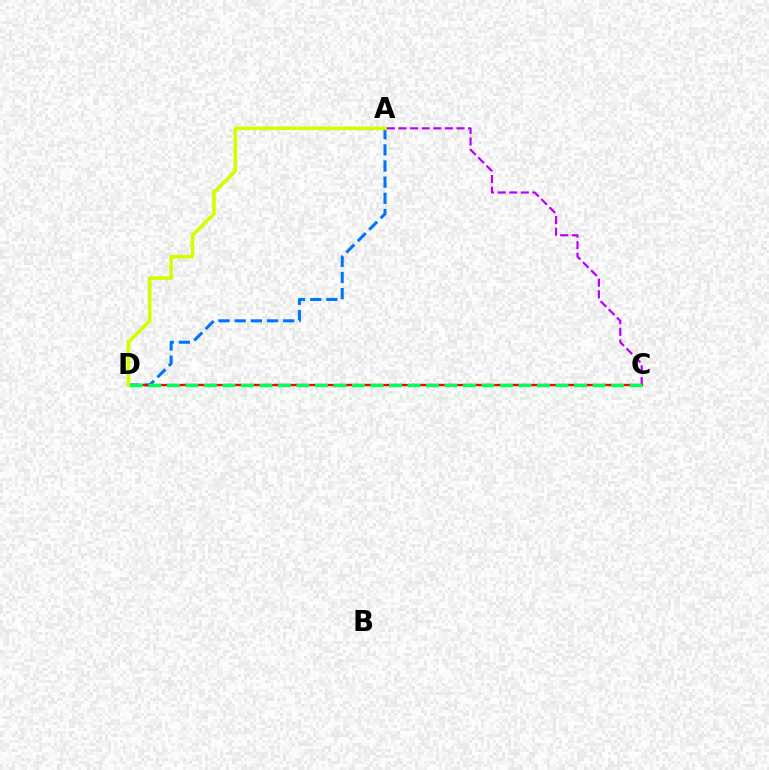{('A', 'D'): [{'color': '#0074ff', 'line_style': 'dashed', 'thickness': 2.19}, {'color': '#d1ff00', 'line_style': 'solid', 'thickness': 2.61}], ('A', 'C'): [{'color': '#b900ff', 'line_style': 'dashed', 'thickness': 1.58}], ('C', 'D'): [{'color': '#ff0000', 'line_style': 'solid', 'thickness': 1.66}, {'color': '#00ff5c', 'line_style': 'dashed', 'thickness': 2.51}]}